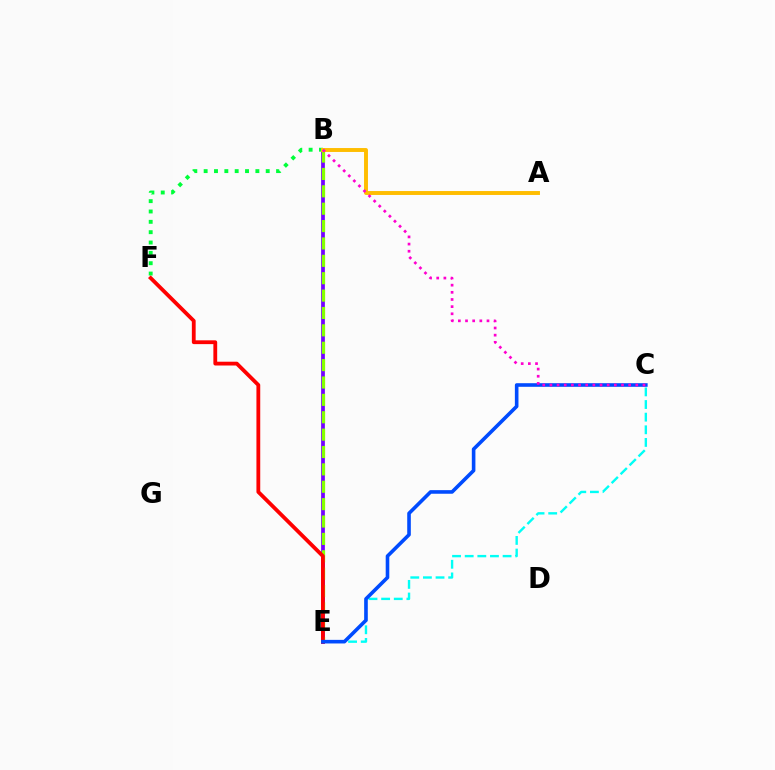{('B', 'E'): [{'color': '#7200ff', 'line_style': 'solid', 'thickness': 2.7}, {'color': '#84ff00', 'line_style': 'dashed', 'thickness': 2.36}], ('C', 'E'): [{'color': '#00fff6', 'line_style': 'dashed', 'thickness': 1.72}, {'color': '#004bff', 'line_style': 'solid', 'thickness': 2.59}], ('B', 'F'): [{'color': '#00ff39', 'line_style': 'dotted', 'thickness': 2.81}], ('E', 'F'): [{'color': '#ff0000', 'line_style': 'solid', 'thickness': 2.74}], ('A', 'B'): [{'color': '#ffbd00', 'line_style': 'solid', 'thickness': 2.82}], ('B', 'C'): [{'color': '#ff00cf', 'line_style': 'dotted', 'thickness': 1.94}]}